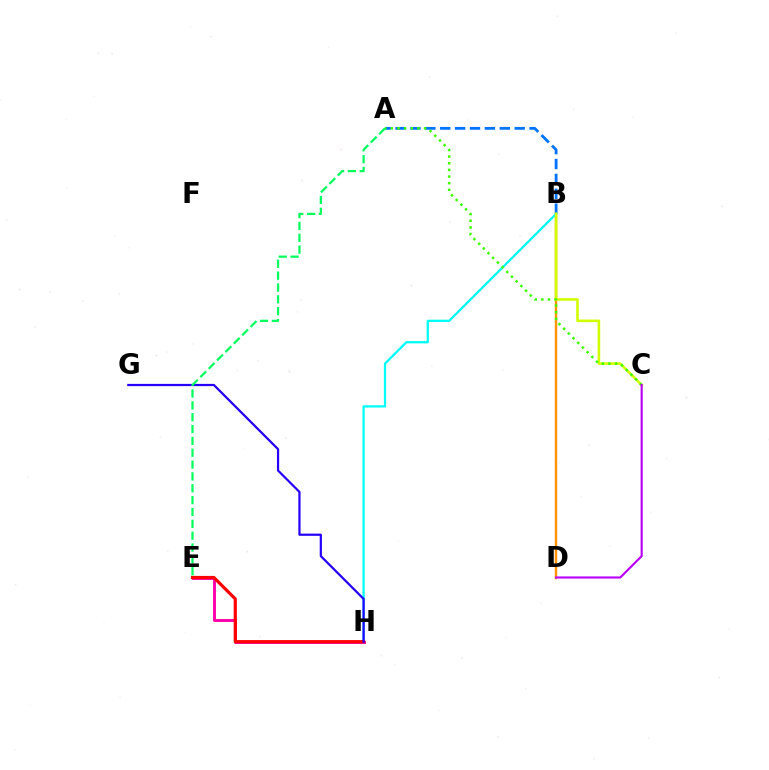{('A', 'B'): [{'color': '#0074ff', 'line_style': 'dashed', 'thickness': 2.02}], ('E', 'H'): [{'color': '#ff00ac', 'line_style': 'solid', 'thickness': 2.09}, {'color': '#ff0000', 'line_style': 'solid', 'thickness': 2.29}], ('B', 'D'): [{'color': '#ff9400', 'line_style': 'solid', 'thickness': 1.75}], ('B', 'H'): [{'color': '#00fff6', 'line_style': 'solid', 'thickness': 1.63}], ('B', 'C'): [{'color': '#d1ff00', 'line_style': 'solid', 'thickness': 1.86}], ('A', 'C'): [{'color': '#3dff00', 'line_style': 'dotted', 'thickness': 1.8}], ('C', 'D'): [{'color': '#b900ff', 'line_style': 'solid', 'thickness': 1.54}], ('G', 'H'): [{'color': '#2500ff', 'line_style': 'solid', 'thickness': 1.6}], ('A', 'E'): [{'color': '#00ff5c', 'line_style': 'dashed', 'thickness': 1.61}]}